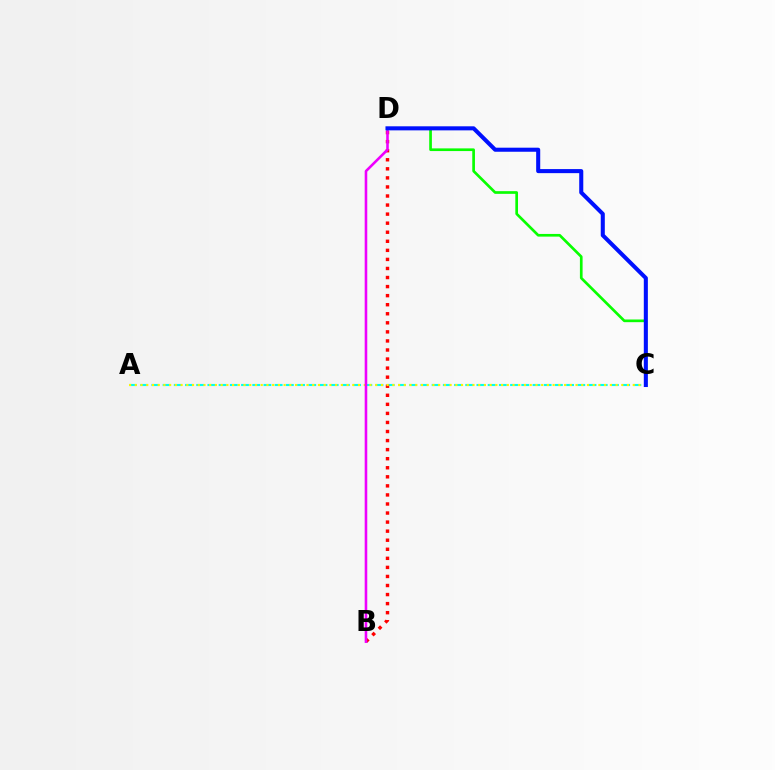{('A', 'C'): [{'color': '#00fff6', 'line_style': 'dashed', 'thickness': 1.52}, {'color': '#fcf500', 'line_style': 'dotted', 'thickness': 1.56}], ('C', 'D'): [{'color': '#08ff00', 'line_style': 'solid', 'thickness': 1.93}, {'color': '#0010ff', 'line_style': 'solid', 'thickness': 2.92}], ('B', 'D'): [{'color': '#ff0000', 'line_style': 'dotted', 'thickness': 2.46}, {'color': '#ee00ff', 'line_style': 'solid', 'thickness': 1.86}]}